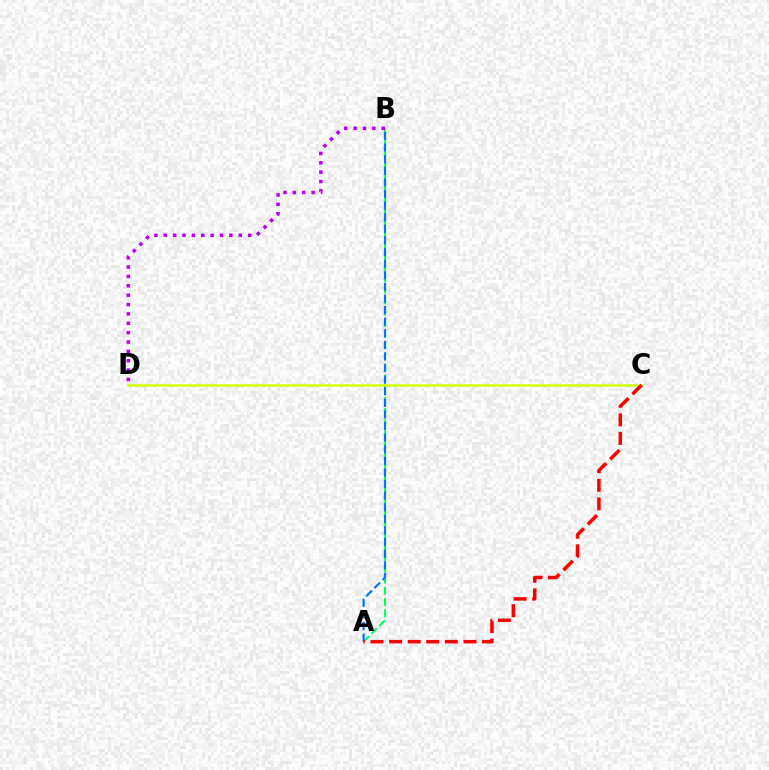{('A', 'B'): [{'color': '#00ff5c', 'line_style': 'dashed', 'thickness': 1.52}, {'color': '#0074ff', 'line_style': 'dashed', 'thickness': 1.58}], ('B', 'D'): [{'color': '#b900ff', 'line_style': 'dotted', 'thickness': 2.55}], ('C', 'D'): [{'color': '#d1ff00', 'line_style': 'solid', 'thickness': 1.8}], ('A', 'C'): [{'color': '#ff0000', 'line_style': 'dashed', 'thickness': 2.53}]}